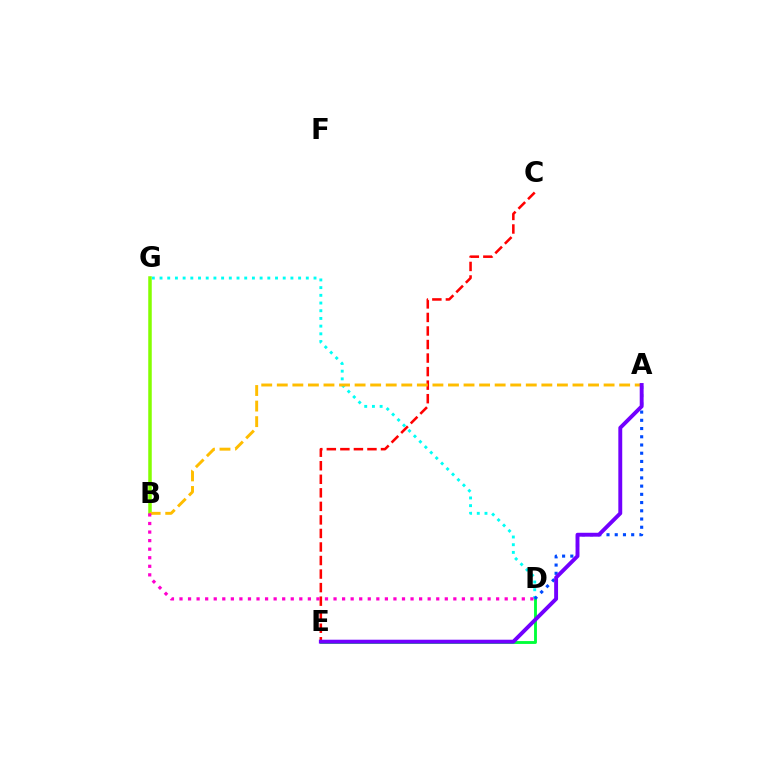{('B', 'G'): [{'color': '#84ff00', 'line_style': 'solid', 'thickness': 2.53}], ('D', 'E'): [{'color': '#00ff39', 'line_style': 'solid', 'thickness': 2.07}], ('C', 'E'): [{'color': '#ff0000', 'line_style': 'dashed', 'thickness': 1.84}], ('D', 'G'): [{'color': '#00fff6', 'line_style': 'dotted', 'thickness': 2.09}], ('A', 'D'): [{'color': '#004bff', 'line_style': 'dotted', 'thickness': 2.23}], ('A', 'B'): [{'color': '#ffbd00', 'line_style': 'dashed', 'thickness': 2.11}], ('A', 'E'): [{'color': '#7200ff', 'line_style': 'solid', 'thickness': 2.8}], ('B', 'D'): [{'color': '#ff00cf', 'line_style': 'dotted', 'thickness': 2.33}]}